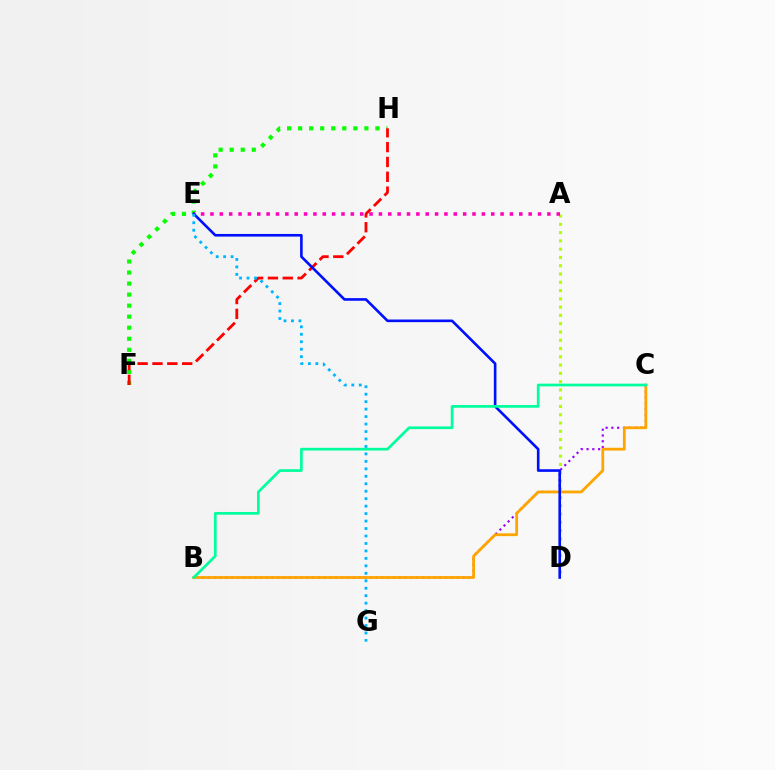{('A', 'D'): [{'color': '#b3ff00', 'line_style': 'dotted', 'thickness': 2.25}], ('B', 'C'): [{'color': '#9b00ff', 'line_style': 'dotted', 'thickness': 1.57}, {'color': '#ffa500', 'line_style': 'solid', 'thickness': 2.01}, {'color': '#00ff9d', 'line_style': 'solid', 'thickness': 1.95}], ('F', 'H'): [{'color': '#08ff00', 'line_style': 'dotted', 'thickness': 3.0}, {'color': '#ff0000', 'line_style': 'dashed', 'thickness': 2.02}], ('A', 'E'): [{'color': '#ff00bd', 'line_style': 'dotted', 'thickness': 2.54}], ('D', 'E'): [{'color': '#0010ff', 'line_style': 'solid', 'thickness': 1.89}], ('E', 'G'): [{'color': '#00b5ff', 'line_style': 'dotted', 'thickness': 2.03}]}